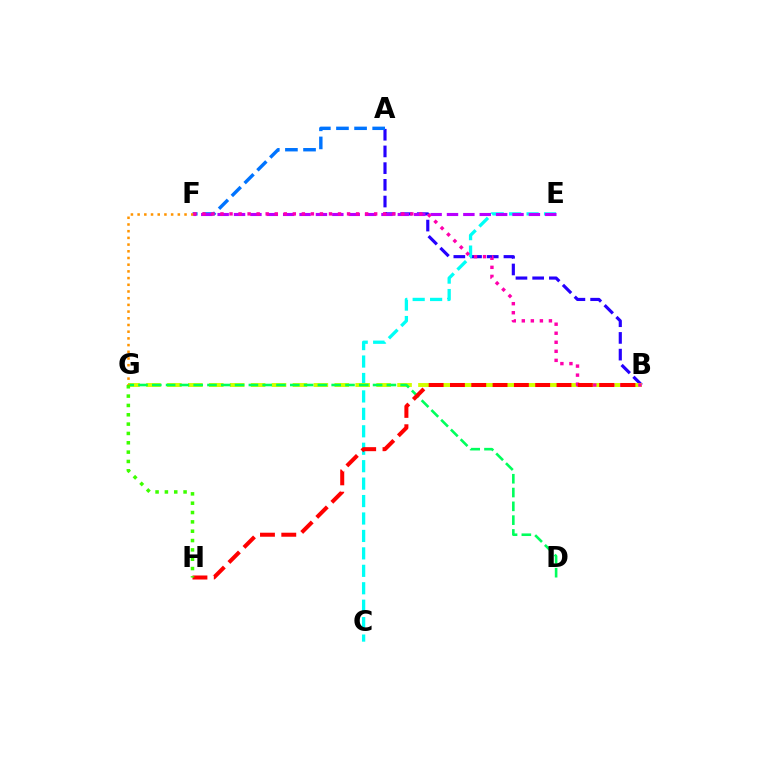{('A', 'B'): [{'color': '#2500ff', 'line_style': 'dashed', 'thickness': 2.27}], ('C', 'E'): [{'color': '#00fff6', 'line_style': 'dashed', 'thickness': 2.37}], ('A', 'F'): [{'color': '#0074ff', 'line_style': 'dashed', 'thickness': 2.46}], ('B', 'G'): [{'color': '#d1ff00', 'line_style': 'dashed', 'thickness': 2.84}], ('D', 'G'): [{'color': '#00ff5c', 'line_style': 'dashed', 'thickness': 1.87}], ('E', 'F'): [{'color': '#b900ff', 'line_style': 'dashed', 'thickness': 2.23}], ('F', 'G'): [{'color': '#ff9400', 'line_style': 'dotted', 'thickness': 1.82}], ('B', 'F'): [{'color': '#ff00ac', 'line_style': 'dotted', 'thickness': 2.46}], ('B', 'H'): [{'color': '#ff0000', 'line_style': 'dashed', 'thickness': 2.9}], ('G', 'H'): [{'color': '#3dff00', 'line_style': 'dotted', 'thickness': 2.54}]}